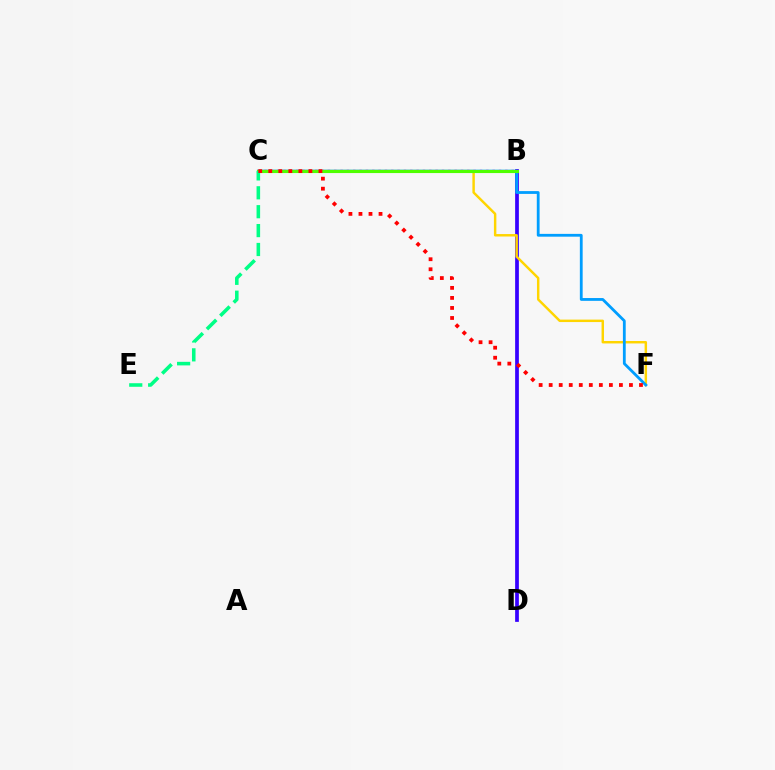{('B', 'D'): [{'color': '#3700ff', 'line_style': 'solid', 'thickness': 2.68}], ('B', 'C'): [{'color': '#ff00ed', 'line_style': 'dotted', 'thickness': 1.72}, {'color': '#4fff00', 'line_style': 'solid', 'thickness': 2.25}], ('C', 'F'): [{'color': '#ffd500', 'line_style': 'solid', 'thickness': 1.76}, {'color': '#009eff', 'line_style': 'solid', 'thickness': 2.02}, {'color': '#ff0000', 'line_style': 'dotted', 'thickness': 2.73}], ('C', 'E'): [{'color': '#00ff86', 'line_style': 'dashed', 'thickness': 2.57}]}